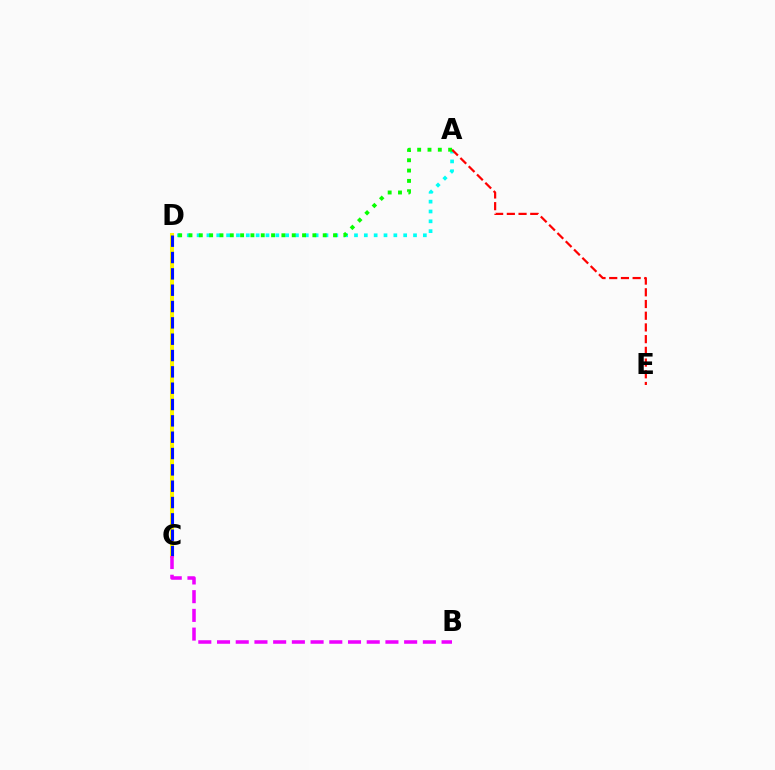{('A', 'D'): [{'color': '#00fff6', 'line_style': 'dotted', 'thickness': 2.67}, {'color': '#08ff00', 'line_style': 'dotted', 'thickness': 2.81}], ('A', 'E'): [{'color': '#ff0000', 'line_style': 'dashed', 'thickness': 1.59}], ('C', 'D'): [{'color': '#fcf500', 'line_style': 'solid', 'thickness': 2.91}, {'color': '#0010ff', 'line_style': 'dashed', 'thickness': 2.22}], ('B', 'C'): [{'color': '#ee00ff', 'line_style': 'dashed', 'thickness': 2.54}]}